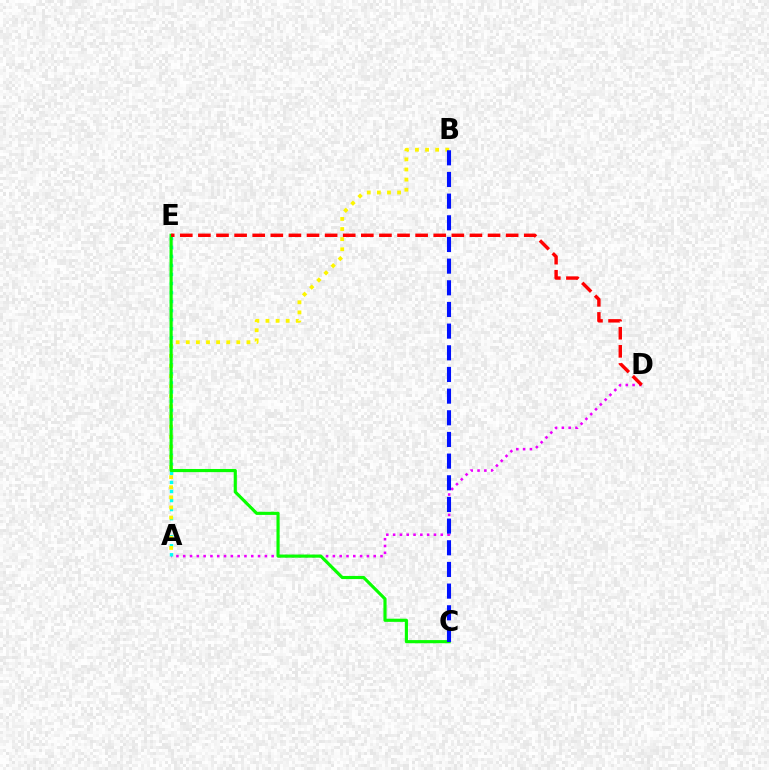{('A', 'D'): [{'color': '#ee00ff', 'line_style': 'dotted', 'thickness': 1.85}], ('A', 'E'): [{'color': '#00fff6', 'line_style': 'dotted', 'thickness': 2.46}], ('A', 'B'): [{'color': '#fcf500', 'line_style': 'dotted', 'thickness': 2.75}], ('C', 'E'): [{'color': '#08ff00', 'line_style': 'solid', 'thickness': 2.27}], ('B', 'C'): [{'color': '#0010ff', 'line_style': 'dashed', 'thickness': 2.94}], ('D', 'E'): [{'color': '#ff0000', 'line_style': 'dashed', 'thickness': 2.46}]}